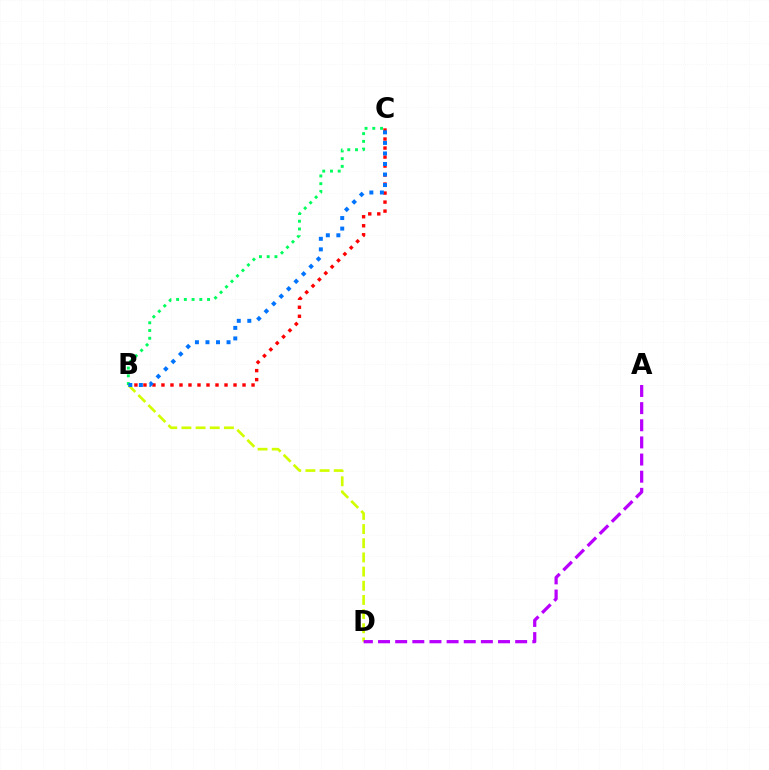{('B', 'C'): [{'color': '#ff0000', 'line_style': 'dotted', 'thickness': 2.45}, {'color': '#00ff5c', 'line_style': 'dotted', 'thickness': 2.1}, {'color': '#0074ff', 'line_style': 'dotted', 'thickness': 2.86}], ('B', 'D'): [{'color': '#d1ff00', 'line_style': 'dashed', 'thickness': 1.93}], ('A', 'D'): [{'color': '#b900ff', 'line_style': 'dashed', 'thickness': 2.33}]}